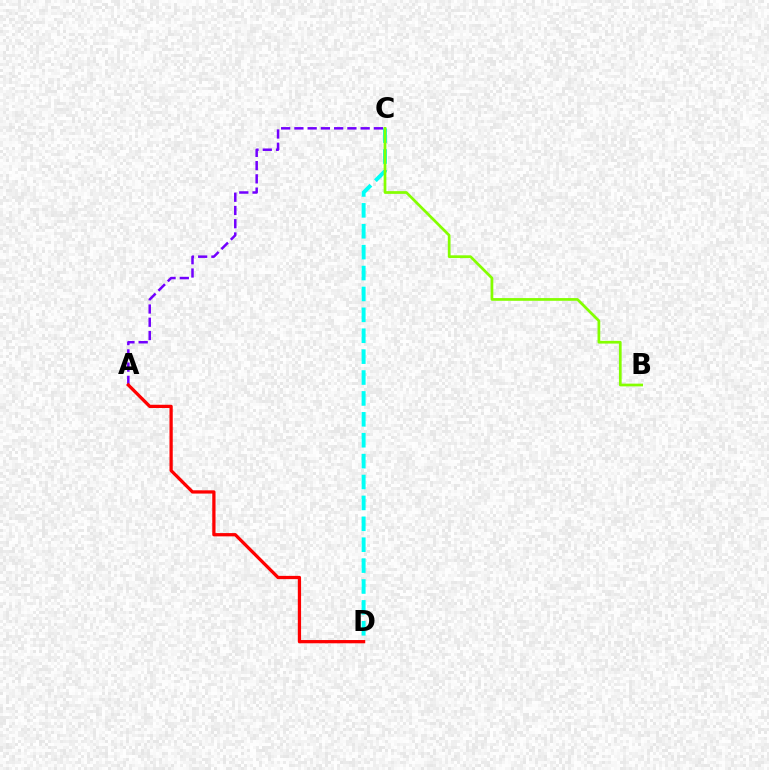{('C', 'D'): [{'color': '#00fff6', 'line_style': 'dashed', 'thickness': 2.84}], ('B', 'C'): [{'color': '#84ff00', 'line_style': 'solid', 'thickness': 1.96}], ('A', 'C'): [{'color': '#7200ff', 'line_style': 'dashed', 'thickness': 1.8}], ('A', 'D'): [{'color': '#ff0000', 'line_style': 'solid', 'thickness': 2.35}]}